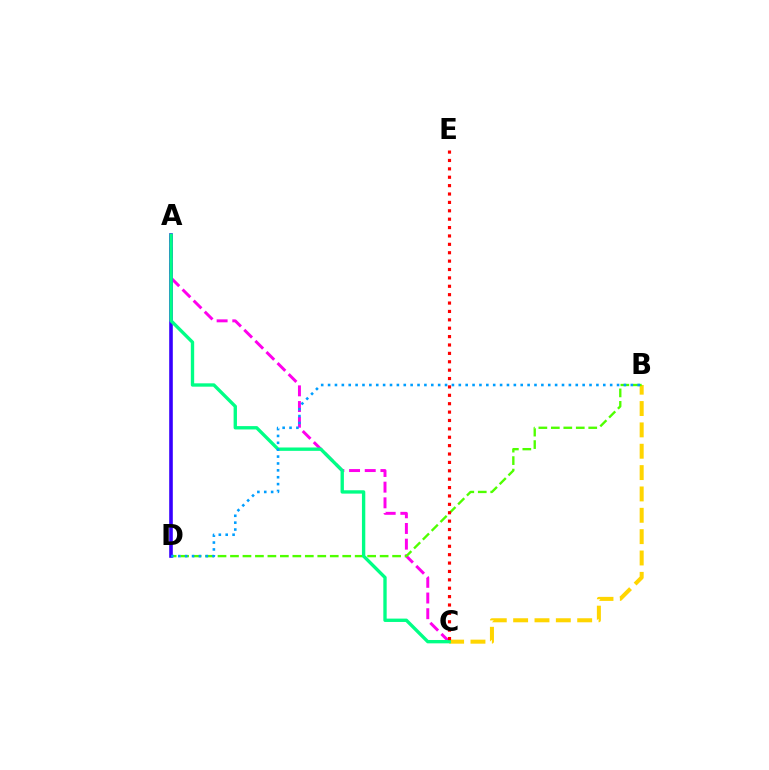{('A', 'C'): [{'color': '#ff00ed', 'line_style': 'dashed', 'thickness': 2.13}, {'color': '#00ff86', 'line_style': 'solid', 'thickness': 2.42}], ('B', 'C'): [{'color': '#ffd500', 'line_style': 'dashed', 'thickness': 2.9}], ('B', 'D'): [{'color': '#4fff00', 'line_style': 'dashed', 'thickness': 1.69}, {'color': '#009eff', 'line_style': 'dotted', 'thickness': 1.87}], ('A', 'D'): [{'color': '#3700ff', 'line_style': 'solid', 'thickness': 2.6}], ('C', 'E'): [{'color': '#ff0000', 'line_style': 'dotted', 'thickness': 2.28}]}